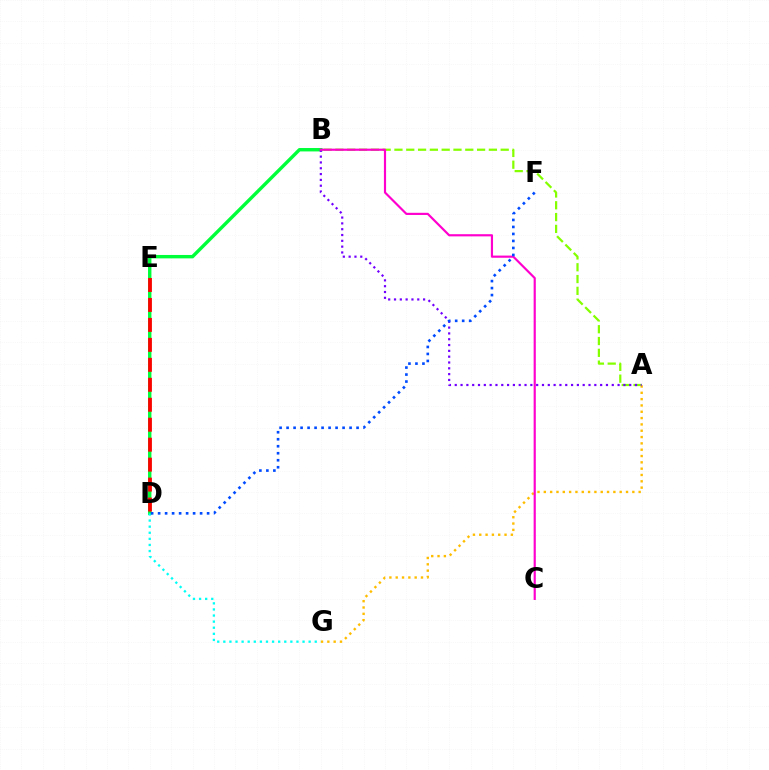{('B', 'D'): [{'color': '#00ff39', 'line_style': 'solid', 'thickness': 2.45}], ('A', 'B'): [{'color': '#84ff00', 'line_style': 'dashed', 'thickness': 1.6}, {'color': '#7200ff', 'line_style': 'dotted', 'thickness': 1.58}], ('A', 'G'): [{'color': '#ffbd00', 'line_style': 'dotted', 'thickness': 1.72}], ('D', 'G'): [{'color': '#00fff6', 'line_style': 'dotted', 'thickness': 1.66}], ('B', 'C'): [{'color': '#ff00cf', 'line_style': 'solid', 'thickness': 1.57}], ('D', 'E'): [{'color': '#ff0000', 'line_style': 'dashed', 'thickness': 2.71}], ('D', 'F'): [{'color': '#004bff', 'line_style': 'dotted', 'thickness': 1.9}]}